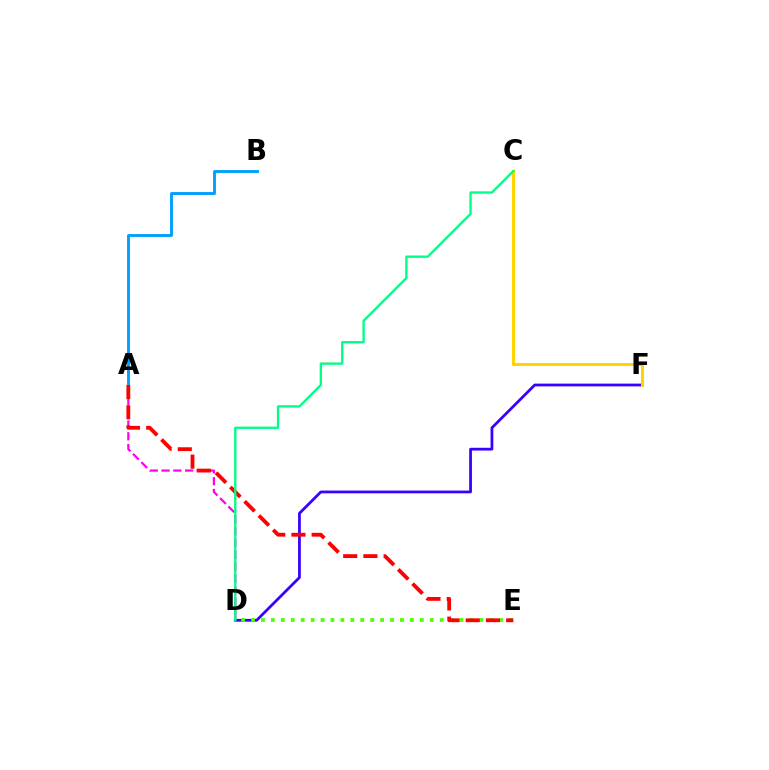{('D', 'F'): [{'color': '#3700ff', 'line_style': 'solid', 'thickness': 1.99}], ('C', 'F'): [{'color': '#ffd500', 'line_style': 'solid', 'thickness': 2.2}], ('A', 'D'): [{'color': '#ff00ed', 'line_style': 'dashed', 'thickness': 1.6}], ('D', 'E'): [{'color': '#4fff00', 'line_style': 'dotted', 'thickness': 2.7}], ('A', 'B'): [{'color': '#009eff', 'line_style': 'solid', 'thickness': 2.07}], ('A', 'E'): [{'color': '#ff0000', 'line_style': 'dashed', 'thickness': 2.74}], ('C', 'D'): [{'color': '#00ff86', 'line_style': 'solid', 'thickness': 1.69}]}